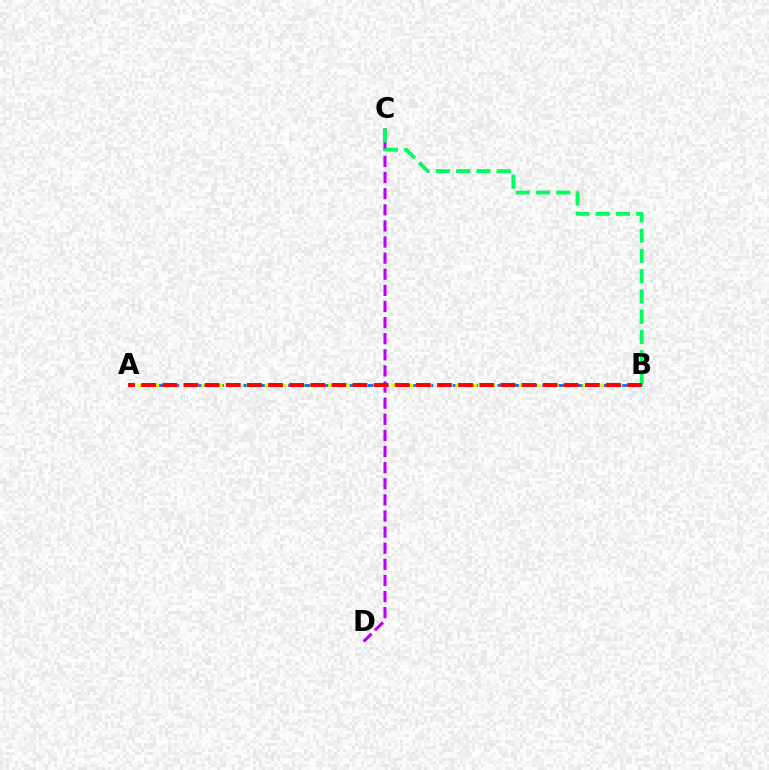{('C', 'D'): [{'color': '#b900ff', 'line_style': 'dashed', 'thickness': 2.19}], ('A', 'B'): [{'color': '#0074ff', 'line_style': 'dashed', 'thickness': 2.03}, {'color': '#d1ff00', 'line_style': 'dotted', 'thickness': 2.47}, {'color': '#ff0000', 'line_style': 'dashed', 'thickness': 2.87}], ('B', 'C'): [{'color': '#00ff5c', 'line_style': 'dashed', 'thickness': 2.75}]}